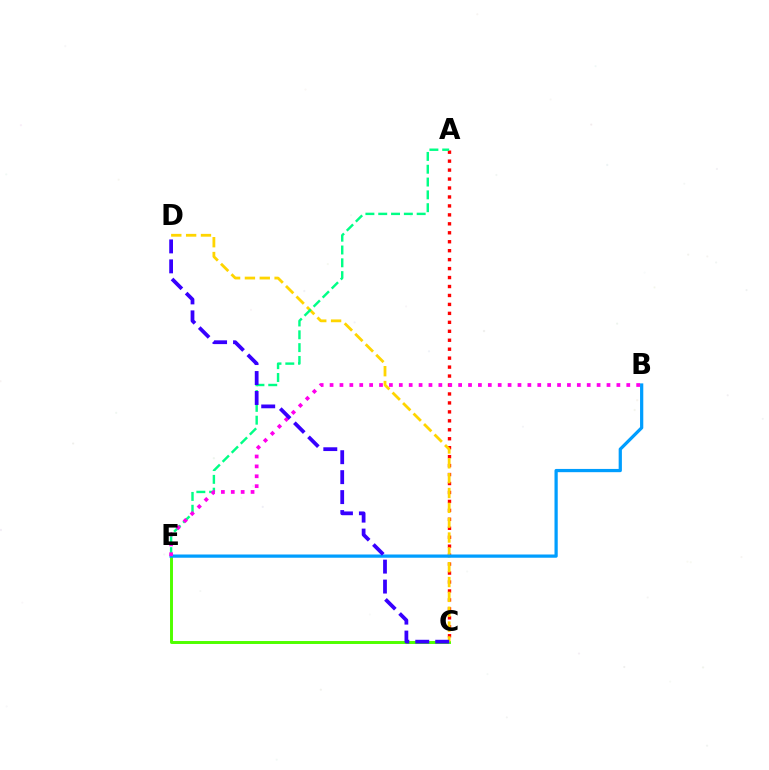{('A', 'C'): [{'color': '#ff0000', 'line_style': 'dotted', 'thickness': 2.43}], ('C', 'E'): [{'color': '#4fff00', 'line_style': 'solid', 'thickness': 2.13}], ('C', 'D'): [{'color': '#ffd500', 'line_style': 'dashed', 'thickness': 2.02}, {'color': '#3700ff', 'line_style': 'dashed', 'thickness': 2.71}], ('A', 'E'): [{'color': '#00ff86', 'line_style': 'dashed', 'thickness': 1.74}], ('B', 'E'): [{'color': '#009eff', 'line_style': 'solid', 'thickness': 2.33}, {'color': '#ff00ed', 'line_style': 'dotted', 'thickness': 2.69}]}